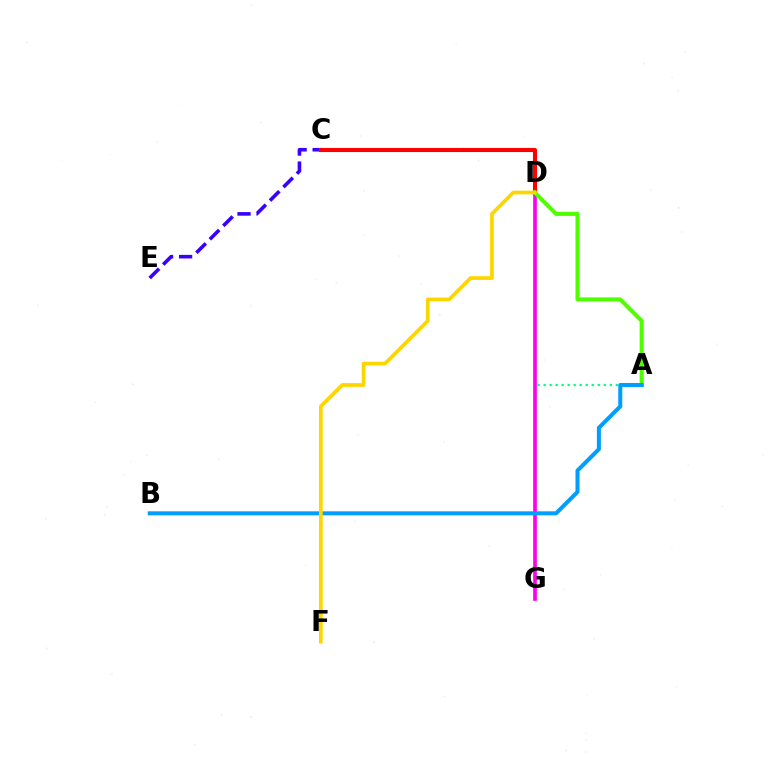{('C', 'E'): [{'color': '#3700ff', 'line_style': 'dashed', 'thickness': 2.59}], ('C', 'D'): [{'color': '#ff0000', 'line_style': 'solid', 'thickness': 2.96}], ('A', 'D'): [{'color': '#00ff86', 'line_style': 'dotted', 'thickness': 1.63}, {'color': '#4fff00', 'line_style': 'solid', 'thickness': 2.93}], ('D', 'G'): [{'color': '#ff00ed', 'line_style': 'solid', 'thickness': 2.65}], ('A', 'B'): [{'color': '#009eff', 'line_style': 'solid', 'thickness': 2.9}], ('D', 'F'): [{'color': '#ffd500', 'line_style': 'solid', 'thickness': 2.68}]}